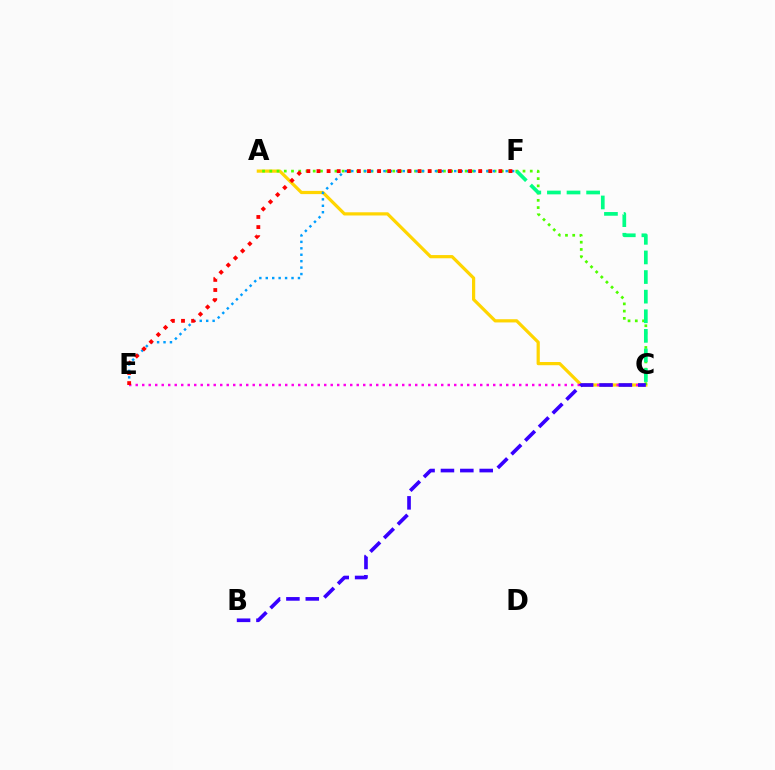{('A', 'C'): [{'color': '#ffd500', 'line_style': 'solid', 'thickness': 2.31}, {'color': '#4fff00', 'line_style': 'dotted', 'thickness': 1.97}], ('E', 'F'): [{'color': '#009eff', 'line_style': 'dotted', 'thickness': 1.75}, {'color': '#ff0000', 'line_style': 'dotted', 'thickness': 2.75}], ('C', 'E'): [{'color': '#ff00ed', 'line_style': 'dotted', 'thickness': 1.77}], ('B', 'C'): [{'color': '#3700ff', 'line_style': 'dashed', 'thickness': 2.63}], ('C', 'F'): [{'color': '#00ff86', 'line_style': 'dashed', 'thickness': 2.66}]}